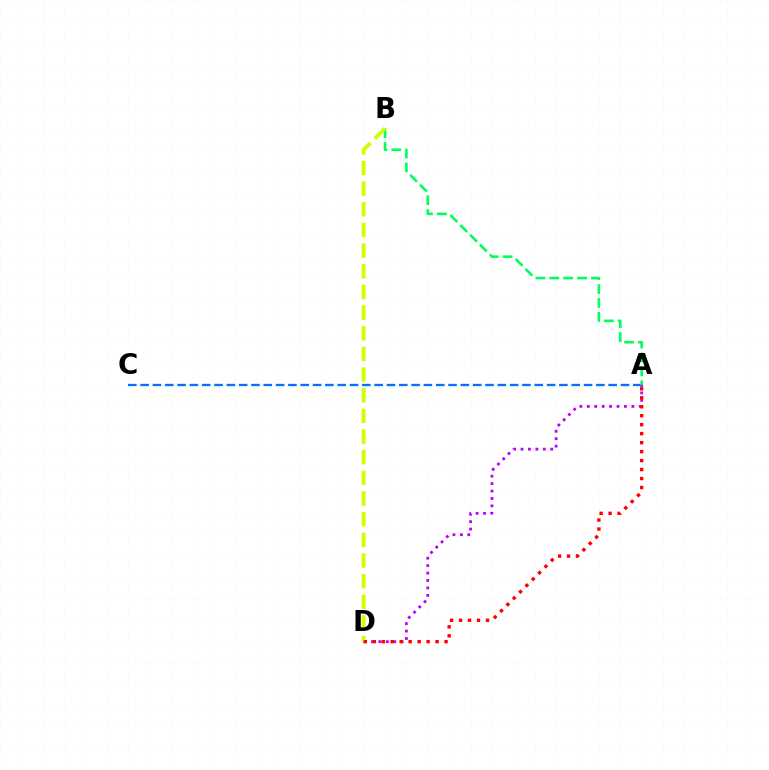{('A', 'D'): [{'color': '#b900ff', 'line_style': 'dotted', 'thickness': 2.02}, {'color': '#ff0000', 'line_style': 'dotted', 'thickness': 2.44}], ('A', 'C'): [{'color': '#0074ff', 'line_style': 'dashed', 'thickness': 1.67}], ('A', 'B'): [{'color': '#00ff5c', 'line_style': 'dashed', 'thickness': 1.89}], ('B', 'D'): [{'color': '#d1ff00', 'line_style': 'dashed', 'thickness': 2.81}]}